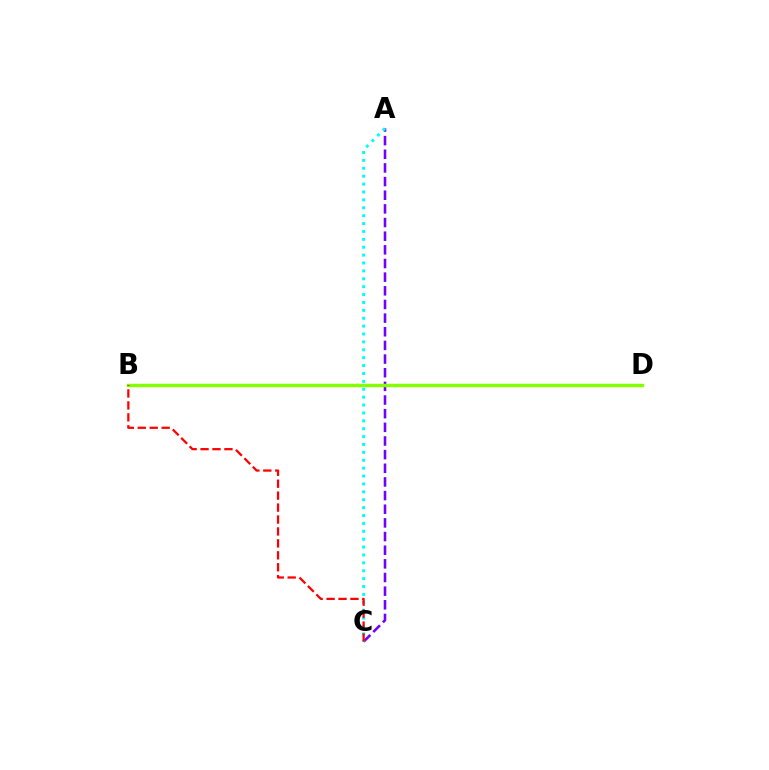{('A', 'C'): [{'color': '#7200ff', 'line_style': 'dashed', 'thickness': 1.85}, {'color': '#00fff6', 'line_style': 'dotted', 'thickness': 2.14}], ('B', 'D'): [{'color': '#84ff00', 'line_style': 'solid', 'thickness': 2.46}], ('B', 'C'): [{'color': '#ff0000', 'line_style': 'dashed', 'thickness': 1.62}]}